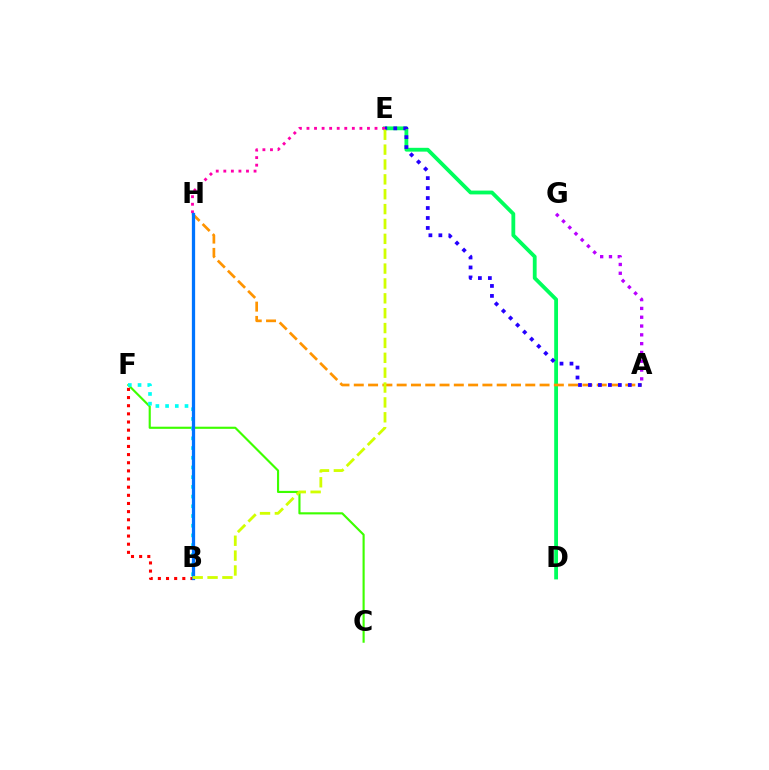{('D', 'E'): [{'color': '#00ff5c', 'line_style': 'solid', 'thickness': 2.75}], ('E', 'H'): [{'color': '#ff00ac', 'line_style': 'dotted', 'thickness': 2.05}], ('C', 'F'): [{'color': '#3dff00', 'line_style': 'solid', 'thickness': 1.54}], ('B', 'F'): [{'color': '#00fff6', 'line_style': 'dotted', 'thickness': 2.64}, {'color': '#ff0000', 'line_style': 'dotted', 'thickness': 2.21}], ('A', 'H'): [{'color': '#ff9400', 'line_style': 'dashed', 'thickness': 1.94}], ('B', 'H'): [{'color': '#0074ff', 'line_style': 'solid', 'thickness': 2.35}], ('A', 'G'): [{'color': '#b900ff', 'line_style': 'dotted', 'thickness': 2.39}], ('A', 'E'): [{'color': '#2500ff', 'line_style': 'dotted', 'thickness': 2.71}], ('B', 'E'): [{'color': '#d1ff00', 'line_style': 'dashed', 'thickness': 2.02}]}